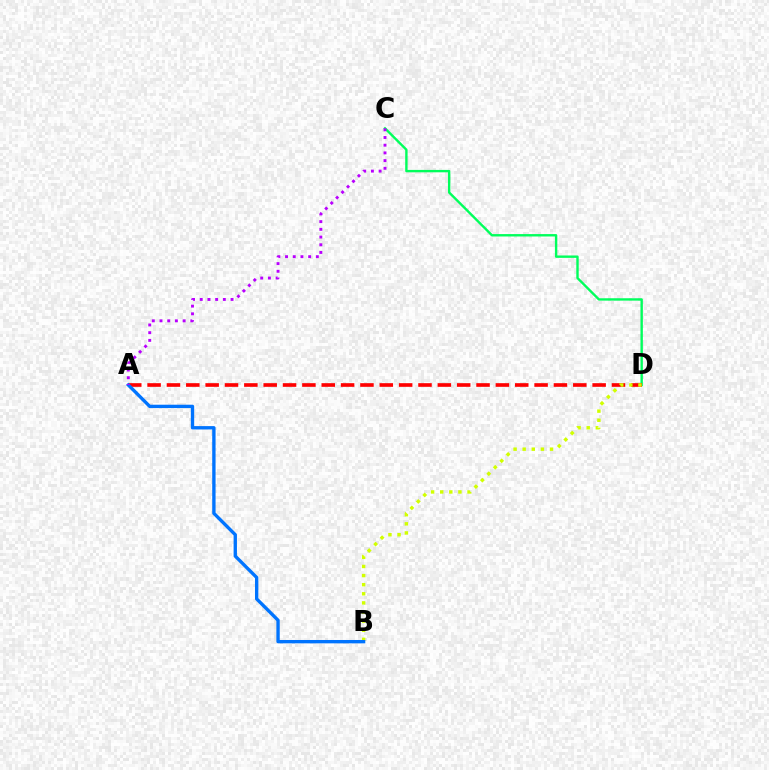{('C', 'D'): [{'color': '#00ff5c', 'line_style': 'solid', 'thickness': 1.72}], ('A', 'D'): [{'color': '#ff0000', 'line_style': 'dashed', 'thickness': 2.63}], ('B', 'D'): [{'color': '#d1ff00', 'line_style': 'dotted', 'thickness': 2.48}], ('A', 'B'): [{'color': '#0074ff', 'line_style': 'solid', 'thickness': 2.41}], ('A', 'C'): [{'color': '#b900ff', 'line_style': 'dotted', 'thickness': 2.09}]}